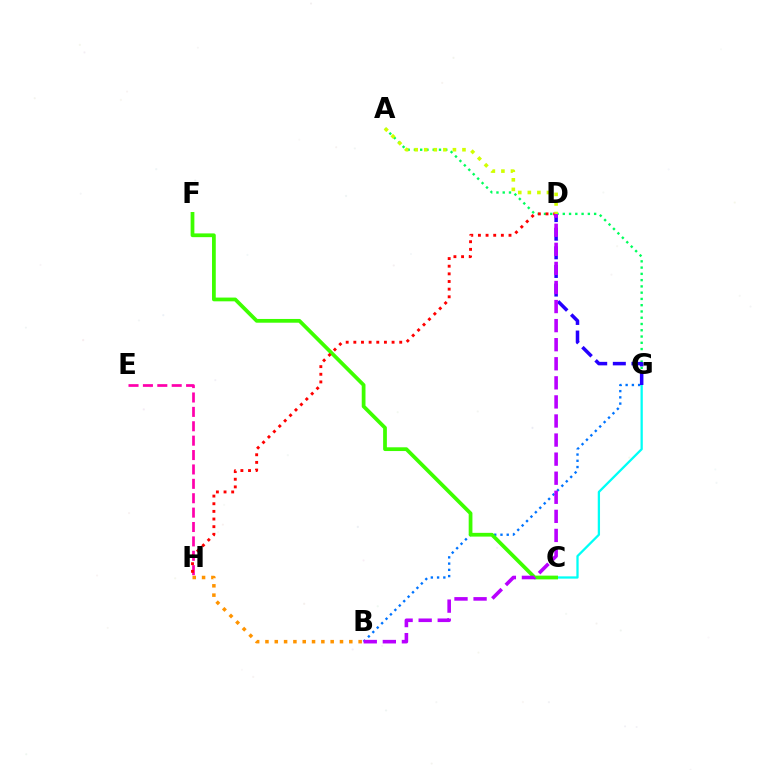{('C', 'G'): [{'color': '#00fff6', 'line_style': 'solid', 'thickness': 1.64}], ('A', 'G'): [{'color': '#00ff5c', 'line_style': 'dotted', 'thickness': 1.7}], ('B', 'G'): [{'color': '#0074ff', 'line_style': 'dotted', 'thickness': 1.7}], ('E', 'H'): [{'color': '#ff00ac', 'line_style': 'dashed', 'thickness': 1.96}], ('C', 'F'): [{'color': '#3dff00', 'line_style': 'solid', 'thickness': 2.7}], ('D', 'H'): [{'color': '#ff0000', 'line_style': 'dotted', 'thickness': 2.08}], ('D', 'G'): [{'color': '#2500ff', 'line_style': 'dashed', 'thickness': 2.53}], ('B', 'D'): [{'color': '#b900ff', 'line_style': 'dashed', 'thickness': 2.59}], ('B', 'H'): [{'color': '#ff9400', 'line_style': 'dotted', 'thickness': 2.53}], ('A', 'D'): [{'color': '#d1ff00', 'line_style': 'dotted', 'thickness': 2.6}]}